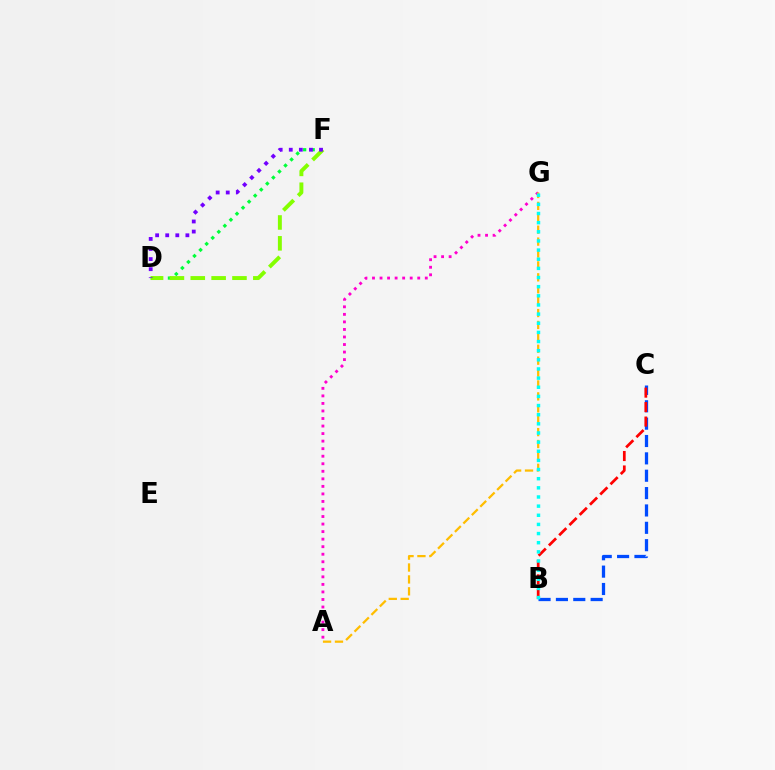{('D', 'F'): [{'color': '#00ff39', 'line_style': 'dotted', 'thickness': 2.32}, {'color': '#84ff00', 'line_style': 'dashed', 'thickness': 2.83}, {'color': '#7200ff', 'line_style': 'dotted', 'thickness': 2.74}], ('B', 'C'): [{'color': '#004bff', 'line_style': 'dashed', 'thickness': 2.36}, {'color': '#ff0000', 'line_style': 'dashed', 'thickness': 1.97}], ('A', 'G'): [{'color': '#ff00cf', 'line_style': 'dotted', 'thickness': 2.05}, {'color': '#ffbd00', 'line_style': 'dashed', 'thickness': 1.62}], ('B', 'G'): [{'color': '#00fff6', 'line_style': 'dotted', 'thickness': 2.48}]}